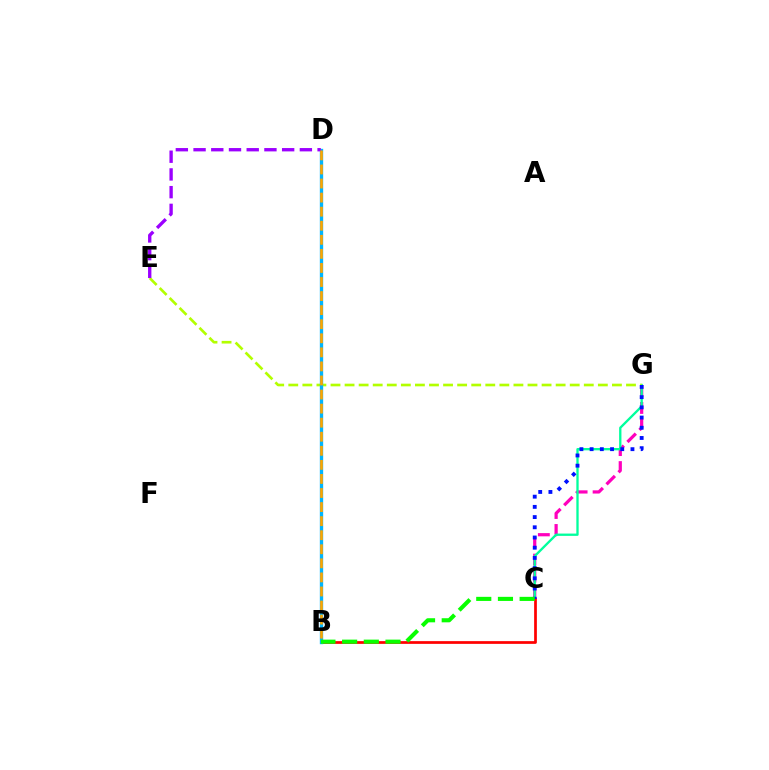{('C', 'G'): [{'color': '#ff00bd', 'line_style': 'dashed', 'thickness': 2.31}, {'color': '#00ff9d', 'line_style': 'solid', 'thickness': 1.67}, {'color': '#0010ff', 'line_style': 'dotted', 'thickness': 2.77}], ('B', 'C'): [{'color': '#ff0000', 'line_style': 'solid', 'thickness': 1.96}, {'color': '#08ff00', 'line_style': 'dashed', 'thickness': 2.95}], ('E', 'G'): [{'color': '#b3ff00', 'line_style': 'dashed', 'thickness': 1.91}], ('B', 'D'): [{'color': '#00b5ff', 'line_style': 'solid', 'thickness': 2.41}, {'color': '#ffa500', 'line_style': 'dashed', 'thickness': 1.91}], ('D', 'E'): [{'color': '#9b00ff', 'line_style': 'dashed', 'thickness': 2.41}]}